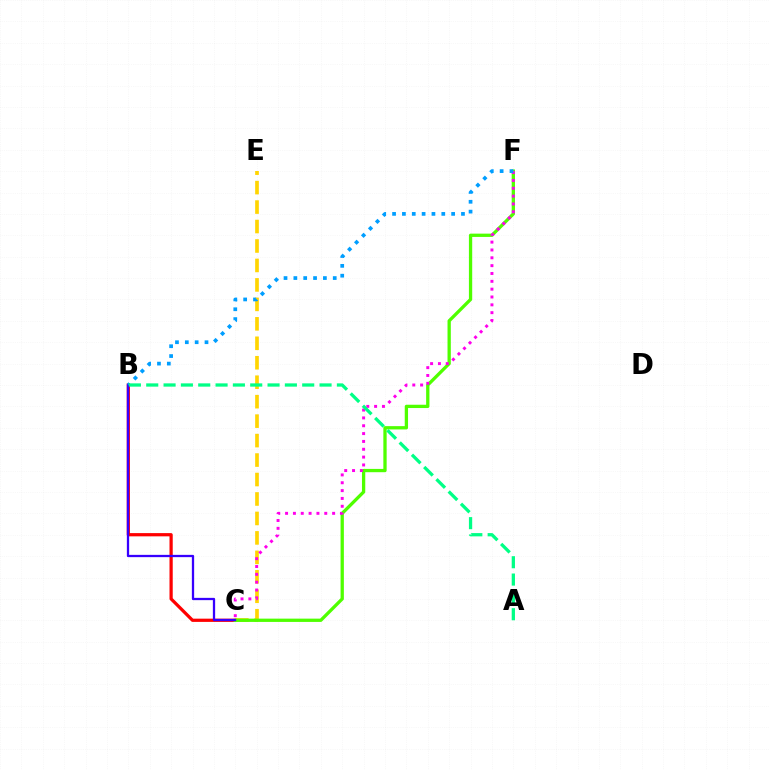{('B', 'C'): [{'color': '#ff0000', 'line_style': 'solid', 'thickness': 2.33}, {'color': '#3700ff', 'line_style': 'solid', 'thickness': 1.64}], ('C', 'E'): [{'color': '#ffd500', 'line_style': 'dashed', 'thickness': 2.64}], ('C', 'F'): [{'color': '#4fff00', 'line_style': 'solid', 'thickness': 2.37}, {'color': '#ff00ed', 'line_style': 'dotted', 'thickness': 2.13}], ('B', 'F'): [{'color': '#009eff', 'line_style': 'dotted', 'thickness': 2.67}], ('A', 'B'): [{'color': '#00ff86', 'line_style': 'dashed', 'thickness': 2.35}]}